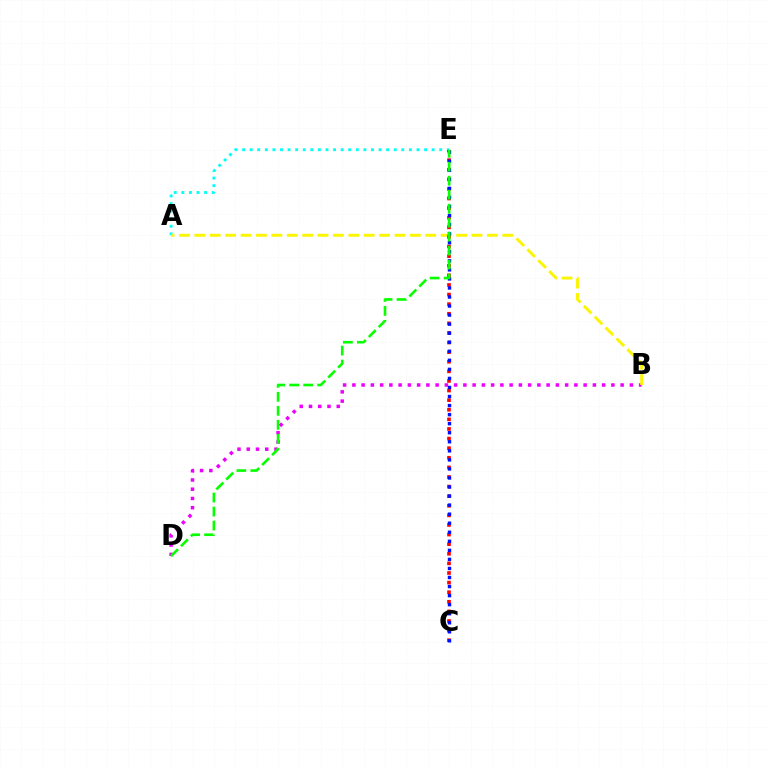{('A', 'E'): [{'color': '#00fff6', 'line_style': 'dotted', 'thickness': 2.06}], ('B', 'D'): [{'color': '#ee00ff', 'line_style': 'dotted', 'thickness': 2.51}], ('A', 'B'): [{'color': '#fcf500', 'line_style': 'dashed', 'thickness': 2.09}], ('C', 'E'): [{'color': '#ff0000', 'line_style': 'dotted', 'thickness': 2.61}, {'color': '#0010ff', 'line_style': 'dotted', 'thickness': 2.46}], ('D', 'E'): [{'color': '#08ff00', 'line_style': 'dashed', 'thickness': 1.9}]}